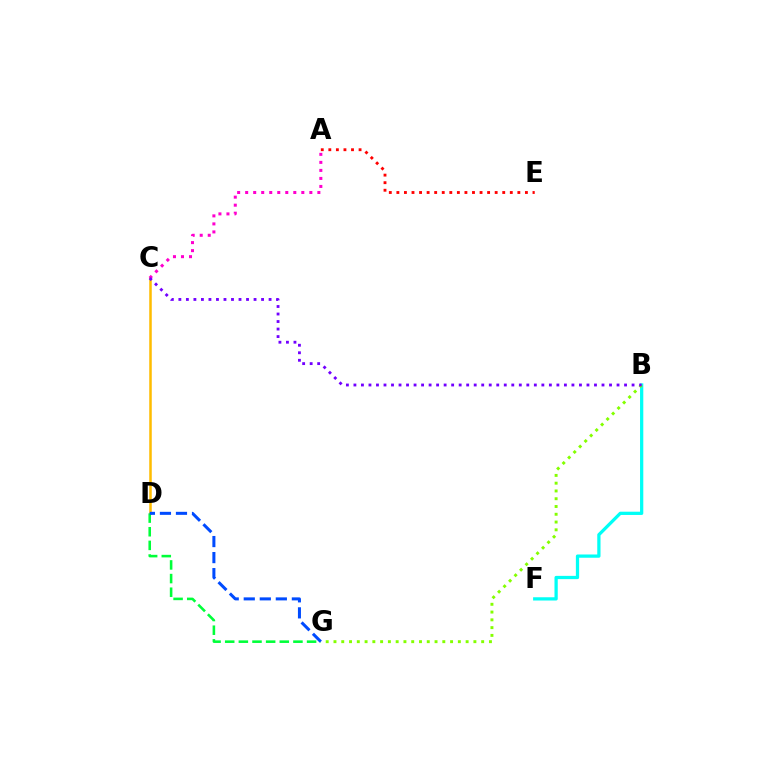{('B', 'F'): [{'color': '#00fff6', 'line_style': 'solid', 'thickness': 2.35}], ('C', 'D'): [{'color': '#ffbd00', 'line_style': 'solid', 'thickness': 1.81}], ('B', 'G'): [{'color': '#84ff00', 'line_style': 'dotted', 'thickness': 2.11}], ('A', 'C'): [{'color': '#ff00cf', 'line_style': 'dotted', 'thickness': 2.18}], ('A', 'E'): [{'color': '#ff0000', 'line_style': 'dotted', 'thickness': 2.05}], ('D', 'G'): [{'color': '#00ff39', 'line_style': 'dashed', 'thickness': 1.85}, {'color': '#004bff', 'line_style': 'dashed', 'thickness': 2.18}], ('B', 'C'): [{'color': '#7200ff', 'line_style': 'dotted', 'thickness': 2.04}]}